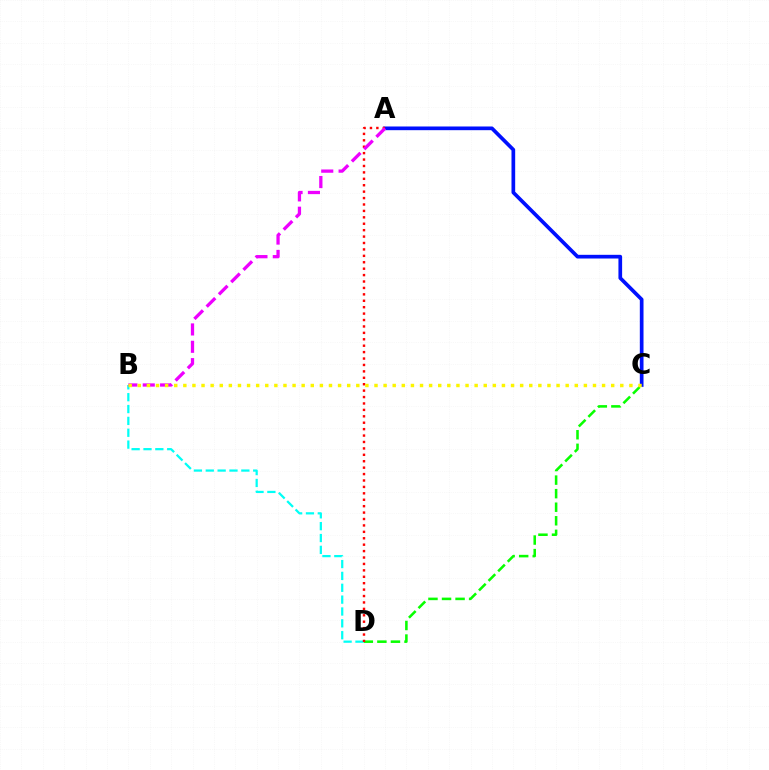{('C', 'D'): [{'color': '#08ff00', 'line_style': 'dashed', 'thickness': 1.84}], ('A', 'C'): [{'color': '#0010ff', 'line_style': 'solid', 'thickness': 2.66}], ('B', 'D'): [{'color': '#00fff6', 'line_style': 'dashed', 'thickness': 1.61}], ('A', 'D'): [{'color': '#ff0000', 'line_style': 'dotted', 'thickness': 1.74}], ('A', 'B'): [{'color': '#ee00ff', 'line_style': 'dashed', 'thickness': 2.36}], ('B', 'C'): [{'color': '#fcf500', 'line_style': 'dotted', 'thickness': 2.47}]}